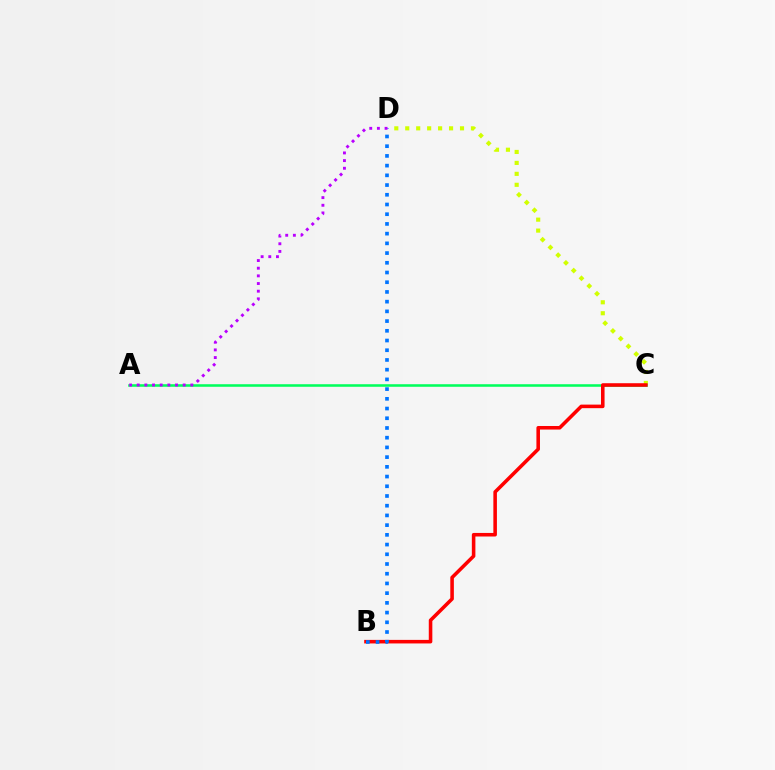{('C', 'D'): [{'color': '#d1ff00', 'line_style': 'dotted', 'thickness': 2.98}], ('A', 'C'): [{'color': '#00ff5c', 'line_style': 'solid', 'thickness': 1.84}], ('B', 'C'): [{'color': '#ff0000', 'line_style': 'solid', 'thickness': 2.56}], ('B', 'D'): [{'color': '#0074ff', 'line_style': 'dotted', 'thickness': 2.64}], ('A', 'D'): [{'color': '#b900ff', 'line_style': 'dotted', 'thickness': 2.08}]}